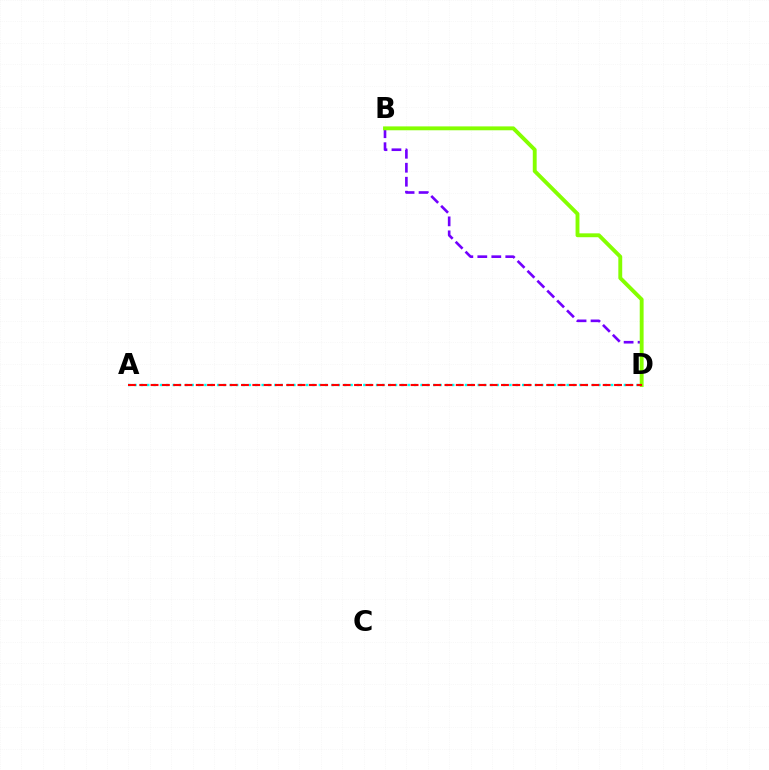{('A', 'D'): [{'color': '#00fff6', 'line_style': 'dotted', 'thickness': 1.73}, {'color': '#ff0000', 'line_style': 'dashed', 'thickness': 1.54}], ('B', 'D'): [{'color': '#7200ff', 'line_style': 'dashed', 'thickness': 1.9}, {'color': '#84ff00', 'line_style': 'solid', 'thickness': 2.79}]}